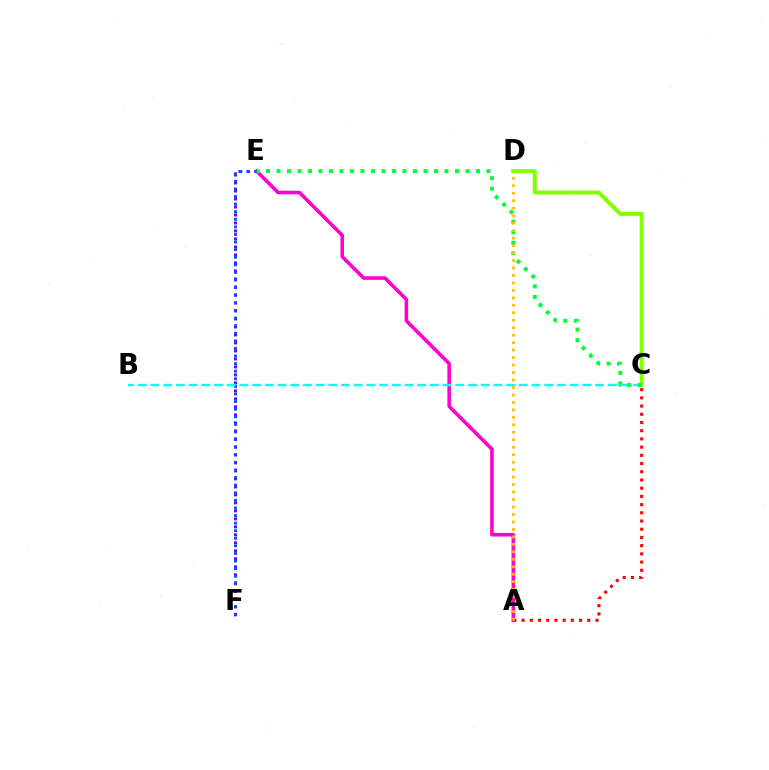{('A', 'C'): [{'color': '#ff0000', 'line_style': 'dotted', 'thickness': 2.23}], ('A', 'E'): [{'color': '#ff00cf', 'line_style': 'solid', 'thickness': 2.56}], ('E', 'F'): [{'color': '#7200ff', 'line_style': 'dotted', 'thickness': 2.17}, {'color': '#004bff', 'line_style': 'dotted', 'thickness': 2.06}], ('C', 'D'): [{'color': '#84ff00', 'line_style': 'solid', 'thickness': 2.9}], ('B', 'C'): [{'color': '#00fff6', 'line_style': 'dashed', 'thickness': 1.73}], ('C', 'E'): [{'color': '#00ff39', 'line_style': 'dotted', 'thickness': 2.85}], ('A', 'D'): [{'color': '#ffbd00', 'line_style': 'dotted', 'thickness': 2.03}]}